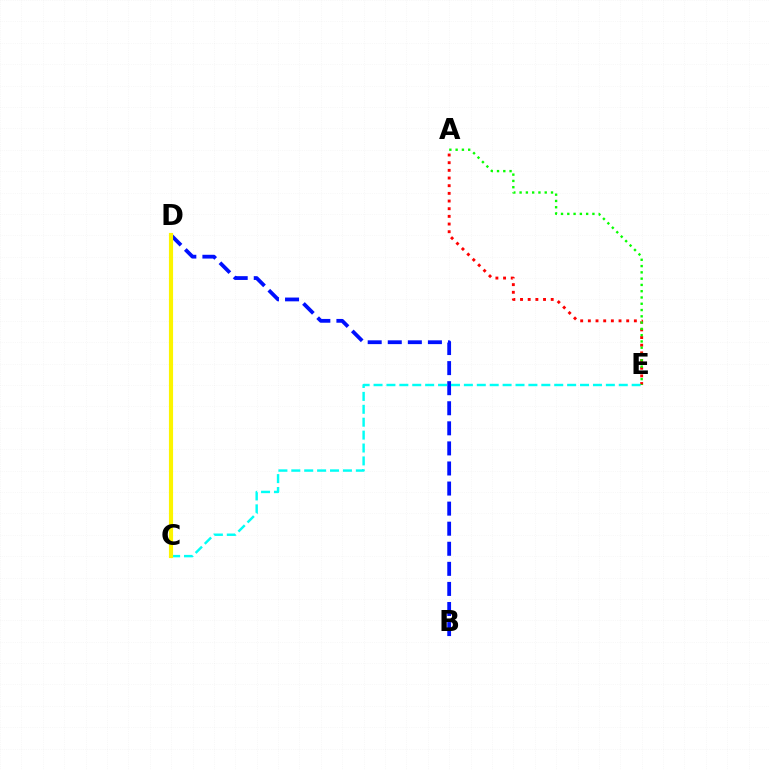{('C', 'D'): [{'color': '#ee00ff', 'line_style': 'solid', 'thickness': 1.93}, {'color': '#fcf500', 'line_style': 'solid', 'thickness': 2.98}], ('B', 'D'): [{'color': '#0010ff', 'line_style': 'dashed', 'thickness': 2.73}], ('A', 'E'): [{'color': '#ff0000', 'line_style': 'dotted', 'thickness': 2.08}, {'color': '#08ff00', 'line_style': 'dotted', 'thickness': 1.71}], ('C', 'E'): [{'color': '#00fff6', 'line_style': 'dashed', 'thickness': 1.75}]}